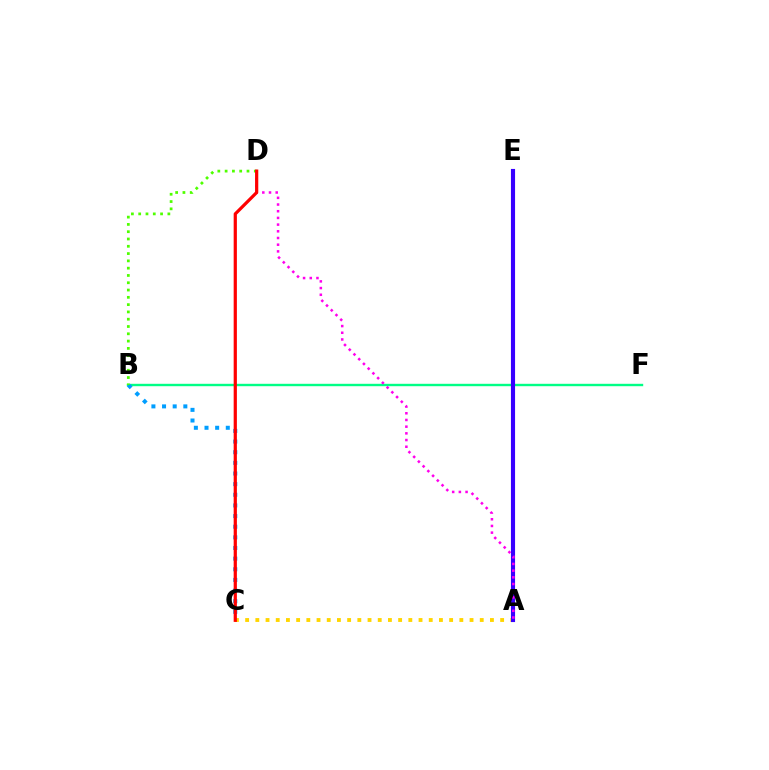{('A', 'C'): [{'color': '#ffd500', 'line_style': 'dotted', 'thickness': 2.77}], ('B', 'F'): [{'color': '#00ff86', 'line_style': 'solid', 'thickness': 1.73}], ('A', 'E'): [{'color': '#3700ff', 'line_style': 'solid', 'thickness': 2.97}], ('A', 'D'): [{'color': '#ff00ed', 'line_style': 'dotted', 'thickness': 1.82}], ('B', 'C'): [{'color': '#009eff', 'line_style': 'dotted', 'thickness': 2.89}], ('B', 'D'): [{'color': '#4fff00', 'line_style': 'dotted', 'thickness': 1.98}], ('C', 'D'): [{'color': '#ff0000', 'line_style': 'solid', 'thickness': 2.31}]}